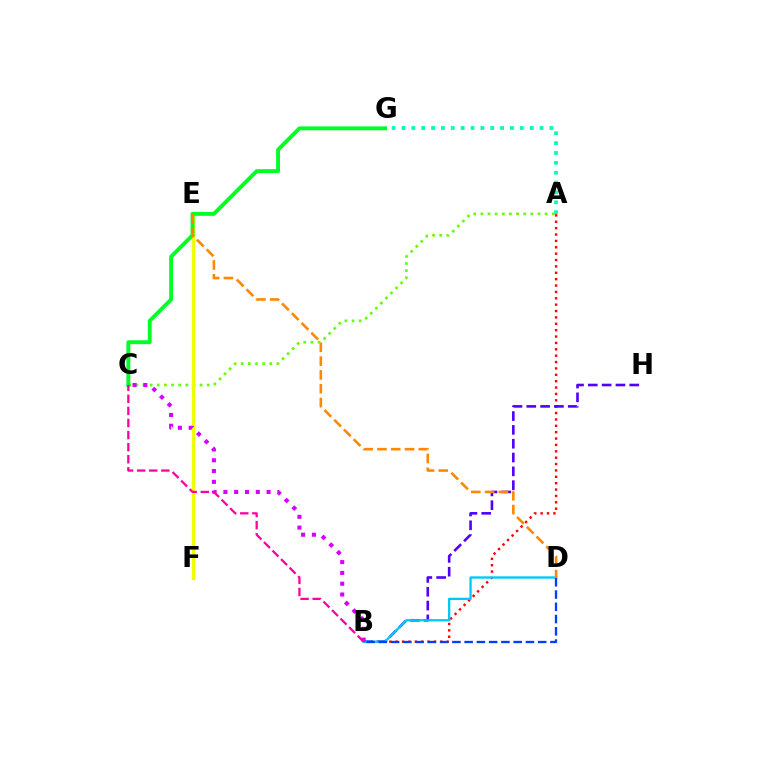{('A', 'C'): [{'color': '#66ff00', 'line_style': 'dotted', 'thickness': 1.94}], ('A', 'B'): [{'color': '#ff0000', 'line_style': 'dotted', 'thickness': 1.73}], ('A', 'G'): [{'color': '#00ffaf', 'line_style': 'dotted', 'thickness': 2.68}], ('B', 'H'): [{'color': '#4f00ff', 'line_style': 'dashed', 'thickness': 1.88}], ('E', 'F'): [{'color': '#eeff00', 'line_style': 'solid', 'thickness': 2.43}], ('B', 'D'): [{'color': '#00c7ff', 'line_style': 'solid', 'thickness': 1.66}, {'color': '#003fff', 'line_style': 'dashed', 'thickness': 1.66}], ('B', 'C'): [{'color': '#d600ff', 'line_style': 'dotted', 'thickness': 2.93}, {'color': '#ff00a0', 'line_style': 'dashed', 'thickness': 1.64}], ('C', 'G'): [{'color': '#00ff27', 'line_style': 'solid', 'thickness': 2.8}], ('D', 'E'): [{'color': '#ff8800', 'line_style': 'dashed', 'thickness': 1.87}]}